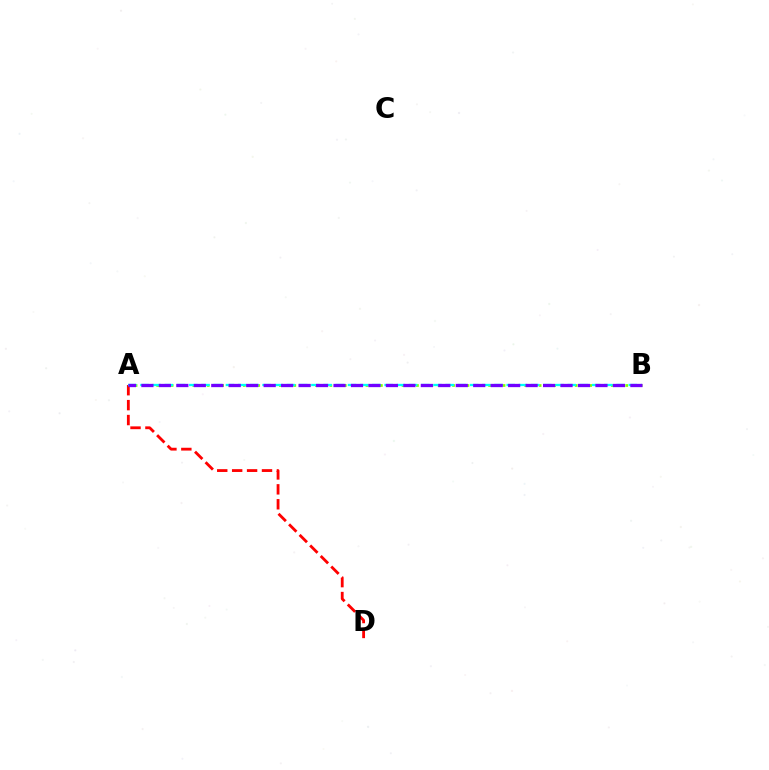{('A', 'B'): [{'color': '#84ff00', 'line_style': 'dotted', 'thickness': 1.96}, {'color': '#00fff6', 'line_style': 'dashed', 'thickness': 1.66}, {'color': '#7200ff', 'line_style': 'dashed', 'thickness': 2.37}], ('A', 'D'): [{'color': '#ff0000', 'line_style': 'dashed', 'thickness': 2.03}]}